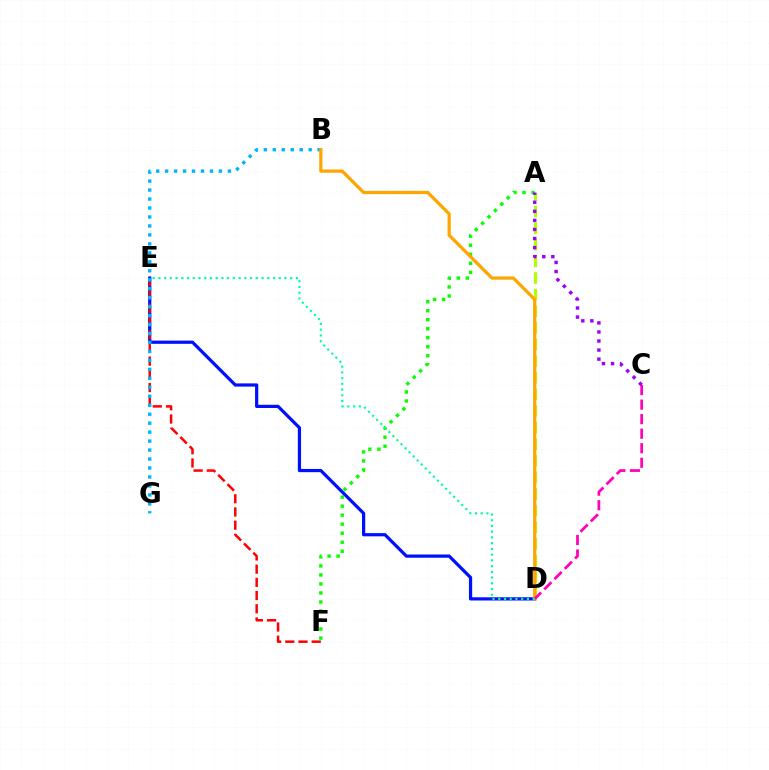{('A', 'F'): [{'color': '#08ff00', 'line_style': 'dotted', 'thickness': 2.45}], ('D', 'E'): [{'color': '#0010ff', 'line_style': 'solid', 'thickness': 2.32}, {'color': '#00ff9d', 'line_style': 'dotted', 'thickness': 1.56}], ('A', 'D'): [{'color': '#b3ff00', 'line_style': 'dashed', 'thickness': 2.26}], ('A', 'C'): [{'color': '#9b00ff', 'line_style': 'dotted', 'thickness': 2.46}], ('E', 'F'): [{'color': '#ff0000', 'line_style': 'dashed', 'thickness': 1.79}], ('B', 'G'): [{'color': '#00b5ff', 'line_style': 'dotted', 'thickness': 2.44}], ('B', 'D'): [{'color': '#ffa500', 'line_style': 'solid', 'thickness': 2.33}], ('C', 'D'): [{'color': '#ff00bd', 'line_style': 'dashed', 'thickness': 1.97}]}